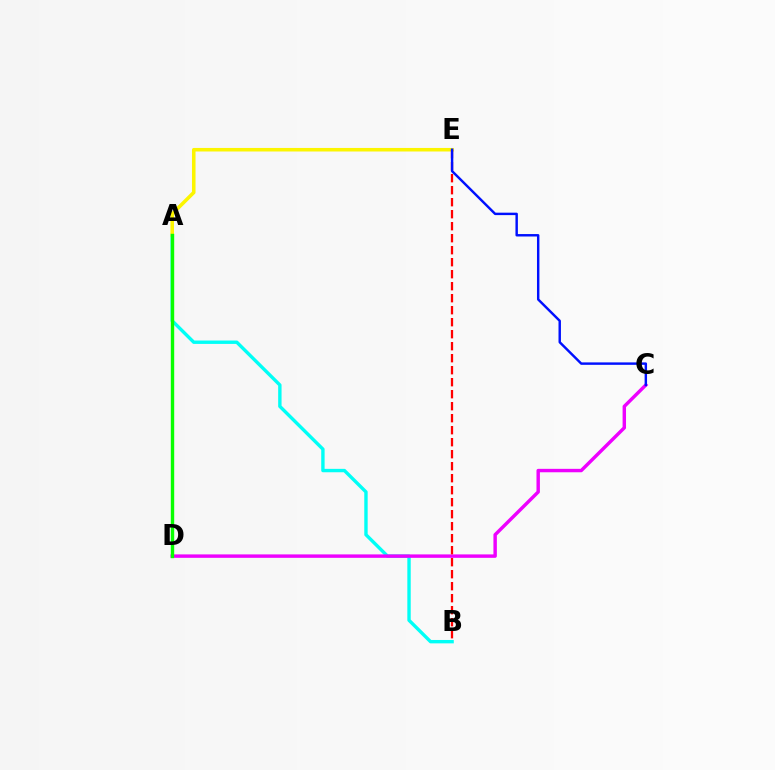{('A', 'B'): [{'color': '#00fff6', 'line_style': 'solid', 'thickness': 2.44}], ('A', 'E'): [{'color': '#fcf500', 'line_style': 'solid', 'thickness': 2.55}], ('C', 'D'): [{'color': '#ee00ff', 'line_style': 'solid', 'thickness': 2.47}], ('B', 'E'): [{'color': '#ff0000', 'line_style': 'dashed', 'thickness': 1.63}], ('A', 'D'): [{'color': '#08ff00', 'line_style': 'solid', 'thickness': 2.44}], ('C', 'E'): [{'color': '#0010ff', 'line_style': 'solid', 'thickness': 1.76}]}